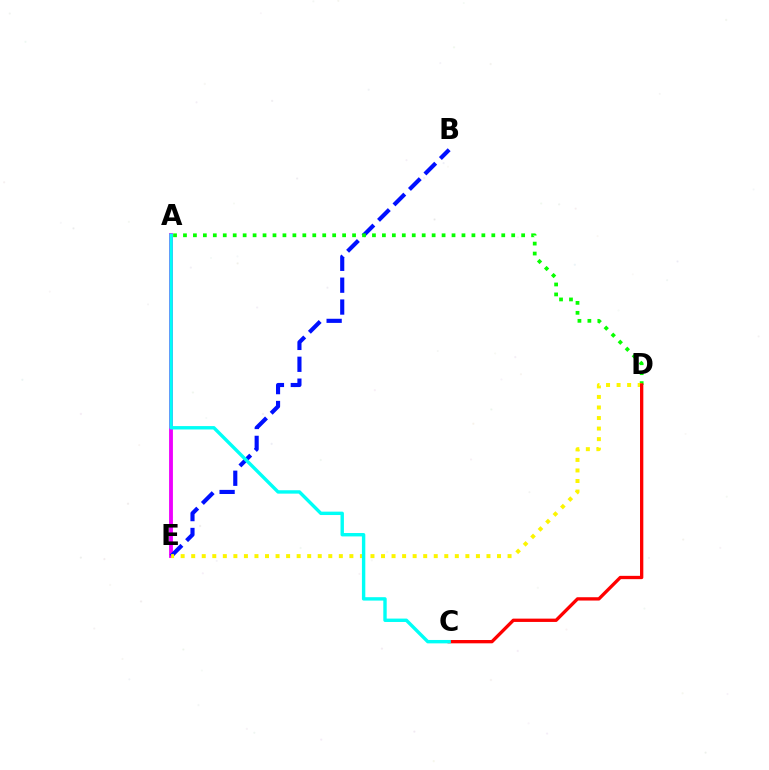{('A', 'E'): [{'color': '#ee00ff', 'line_style': 'solid', 'thickness': 2.76}], ('B', 'E'): [{'color': '#0010ff', 'line_style': 'dashed', 'thickness': 2.97}], ('A', 'D'): [{'color': '#08ff00', 'line_style': 'dotted', 'thickness': 2.7}], ('D', 'E'): [{'color': '#fcf500', 'line_style': 'dotted', 'thickness': 2.87}], ('C', 'D'): [{'color': '#ff0000', 'line_style': 'solid', 'thickness': 2.39}], ('A', 'C'): [{'color': '#00fff6', 'line_style': 'solid', 'thickness': 2.44}]}